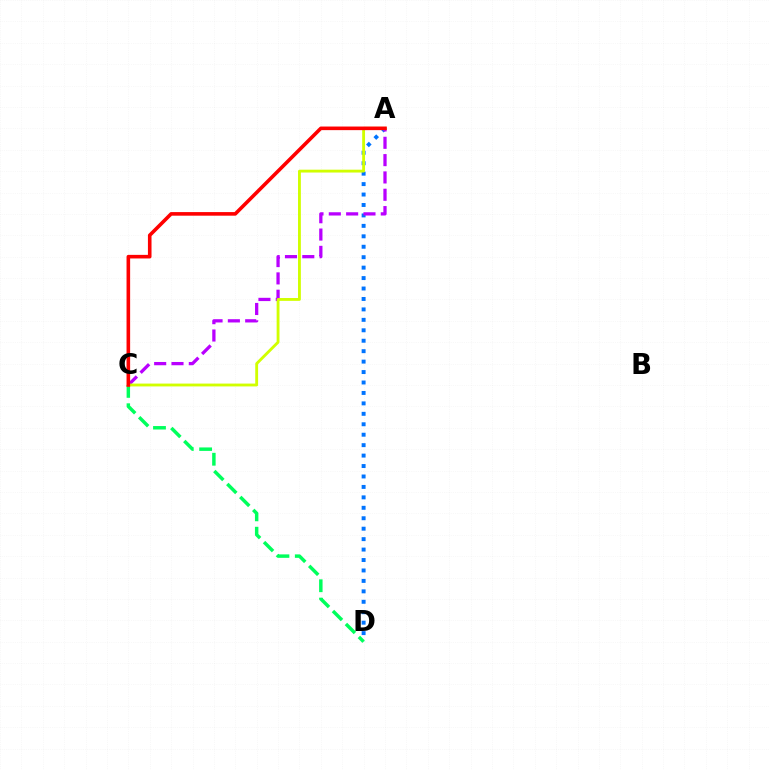{('A', 'D'): [{'color': '#0074ff', 'line_style': 'dotted', 'thickness': 2.84}], ('C', 'D'): [{'color': '#00ff5c', 'line_style': 'dashed', 'thickness': 2.49}], ('A', 'C'): [{'color': '#b900ff', 'line_style': 'dashed', 'thickness': 2.35}, {'color': '#d1ff00', 'line_style': 'solid', 'thickness': 2.05}, {'color': '#ff0000', 'line_style': 'solid', 'thickness': 2.59}]}